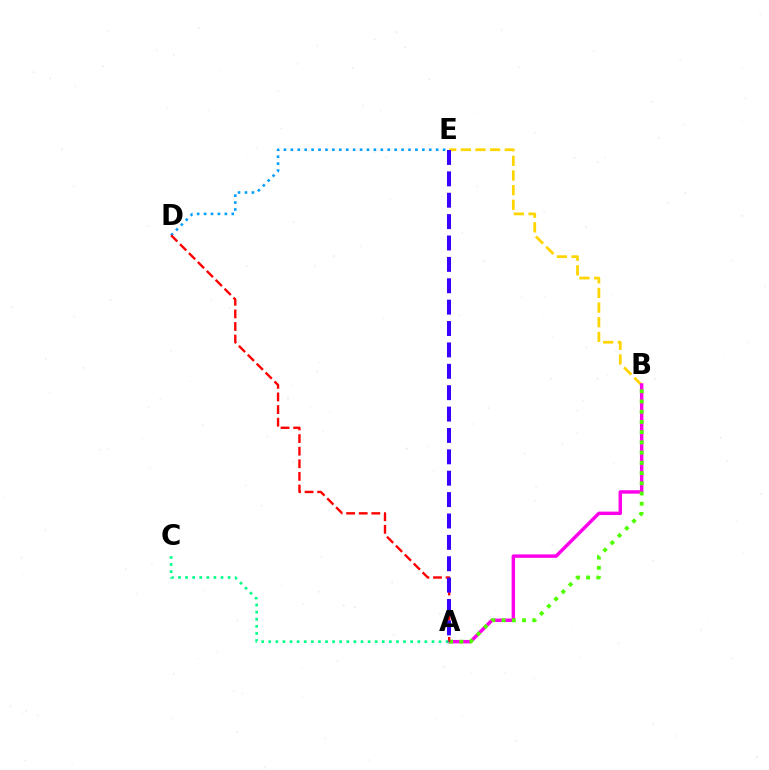{('D', 'E'): [{'color': '#009eff', 'line_style': 'dotted', 'thickness': 1.88}], ('B', 'E'): [{'color': '#ffd500', 'line_style': 'dashed', 'thickness': 1.99}], ('A', 'B'): [{'color': '#ff00ed', 'line_style': 'solid', 'thickness': 2.48}, {'color': '#4fff00', 'line_style': 'dotted', 'thickness': 2.78}], ('A', 'D'): [{'color': '#ff0000', 'line_style': 'dashed', 'thickness': 1.71}], ('A', 'C'): [{'color': '#00ff86', 'line_style': 'dotted', 'thickness': 1.93}], ('A', 'E'): [{'color': '#3700ff', 'line_style': 'dashed', 'thickness': 2.9}]}